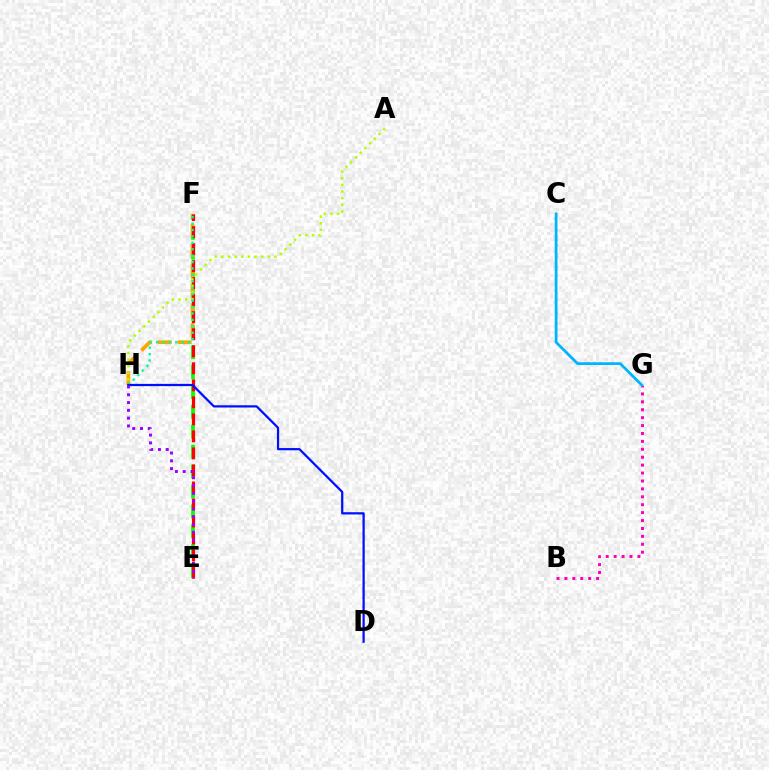{('E', 'F'): [{'color': '#08ff00', 'line_style': 'dashed', 'thickness': 2.7}, {'color': '#ff0000', 'line_style': 'dashed', 'thickness': 2.31}], ('F', 'H'): [{'color': '#ffa500', 'line_style': 'dashed', 'thickness': 2.7}, {'color': '#00ff9d', 'line_style': 'dotted', 'thickness': 1.74}], ('A', 'H'): [{'color': '#b3ff00', 'line_style': 'dotted', 'thickness': 1.8}], ('B', 'G'): [{'color': '#ff00bd', 'line_style': 'dotted', 'thickness': 2.15}], ('D', 'H'): [{'color': '#0010ff', 'line_style': 'solid', 'thickness': 1.61}], ('E', 'H'): [{'color': '#9b00ff', 'line_style': 'dotted', 'thickness': 2.12}], ('C', 'G'): [{'color': '#00b5ff', 'line_style': 'solid', 'thickness': 1.99}]}